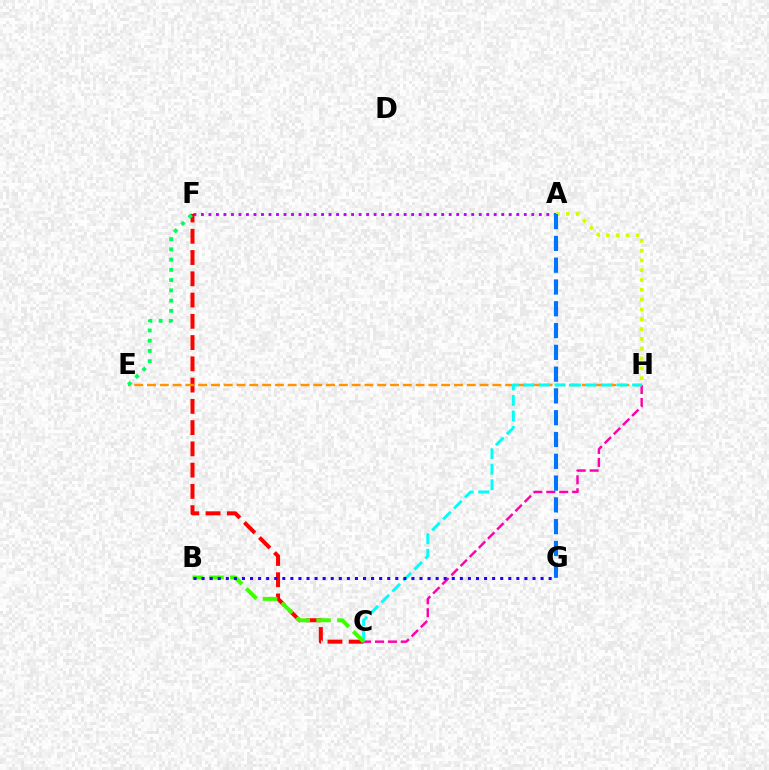{('A', 'F'): [{'color': '#b900ff', 'line_style': 'dotted', 'thickness': 2.04}], ('C', 'F'): [{'color': '#ff0000', 'line_style': 'dashed', 'thickness': 2.89}], ('C', 'H'): [{'color': '#ff00ac', 'line_style': 'dashed', 'thickness': 1.76}, {'color': '#00fff6', 'line_style': 'dashed', 'thickness': 2.11}], ('E', 'H'): [{'color': '#ff9400', 'line_style': 'dashed', 'thickness': 1.74}], ('A', 'H'): [{'color': '#d1ff00', 'line_style': 'dotted', 'thickness': 2.66}], ('E', 'F'): [{'color': '#00ff5c', 'line_style': 'dotted', 'thickness': 2.78}], ('A', 'G'): [{'color': '#0074ff', 'line_style': 'dashed', 'thickness': 2.96}], ('B', 'C'): [{'color': '#3dff00', 'line_style': 'dashed', 'thickness': 2.83}], ('B', 'G'): [{'color': '#2500ff', 'line_style': 'dotted', 'thickness': 2.19}]}